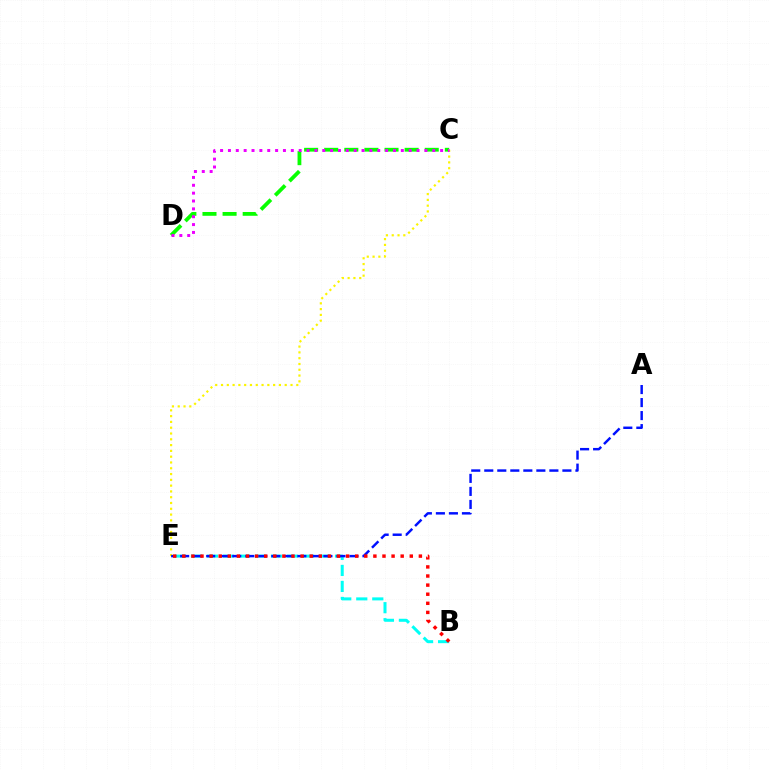{('C', 'E'): [{'color': '#fcf500', 'line_style': 'dotted', 'thickness': 1.57}], ('C', 'D'): [{'color': '#08ff00', 'line_style': 'dashed', 'thickness': 2.73}, {'color': '#ee00ff', 'line_style': 'dotted', 'thickness': 2.14}], ('B', 'E'): [{'color': '#00fff6', 'line_style': 'dashed', 'thickness': 2.17}, {'color': '#ff0000', 'line_style': 'dotted', 'thickness': 2.47}], ('A', 'E'): [{'color': '#0010ff', 'line_style': 'dashed', 'thickness': 1.77}]}